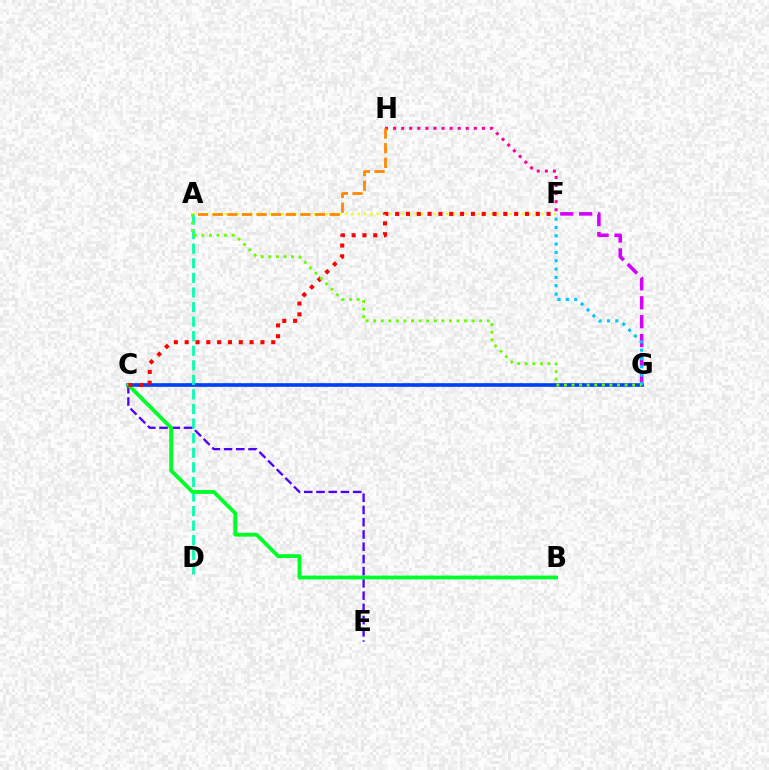{('F', 'G'): [{'color': '#d600ff', 'line_style': 'dashed', 'thickness': 2.57}, {'color': '#00c7ff', 'line_style': 'dotted', 'thickness': 2.26}], ('F', 'H'): [{'color': '#ff00a0', 'line_style': 'dotted', 'thickness': 2.19}], ('C', 'G'): [{'color': '#003fff', 'line_style': 'solid', 'thickness': 2.64}], ('A', 'F'): [{'color': '#eeff00', 'line_style': 'dotted', 'thickness': 1.72}], ('A', 'D'): [{'color': '#00ffaf', 'line_style': 'dashed', 'thickness': 1.98}], ('C', 'E'): [{'color': '#4f00ff', 'line_style': 'dashed', 'thickness': 1.66}], ('B', 'C'): [{'color': '#00ff27', 'line_style': 'solid', 'thickness': 2.73}], ('C', 'F'): [{'color': '#ff0000', 'line_style': 'dotted', 'thickness': 2.94}], ('A', 'H'): [{'color': '#ff8800', 'line_style': 'dashed', 'thickness': 1.99}], ('A', 'G'): [{'color': '#66ff00', 'line_style': 'dotted', 'thickness': 2.06}]}